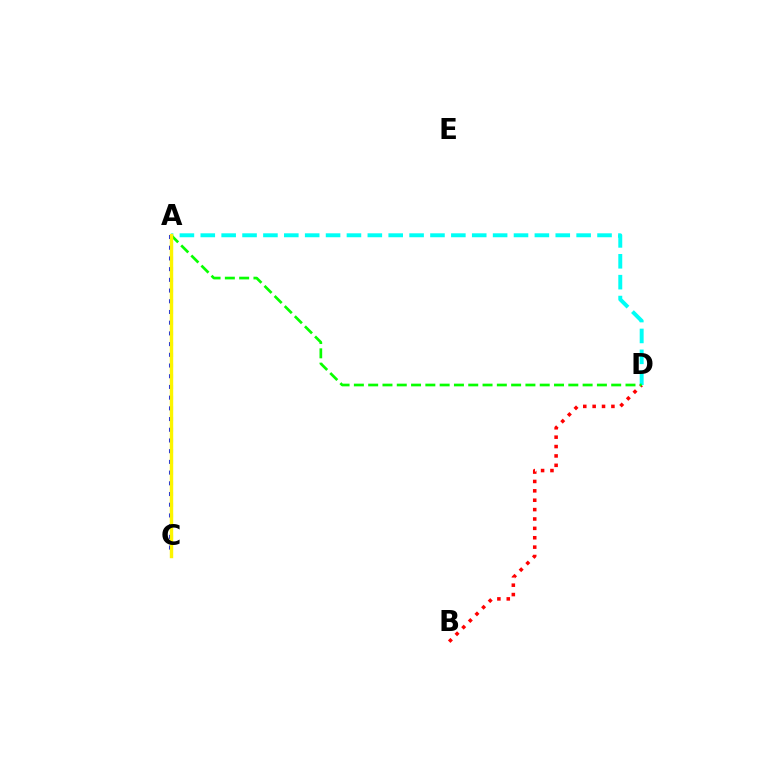{('B', 'D'): [{'color': '#ff0000', 'line_style': 'dotted', 'thickness': 2.55}], ('A', 'C'): [{'color': '#0010ff', 'line_style': 'dotted', 'thickness': 2.91}, {'color': '#ee00ff', 'line_style': 'dashed', 'thickness': 1.88}, {'color': '#fcf500', 'line_style': 'solid', 'thickness': 2.46}], ('A', 'D'): [{'color': '#00fff6', 'line_style': 'dashed', 'thickness': 2.84}, {'color': '#08ff00', 'line_style': 'dashed', 'thickness': 1.94}]}